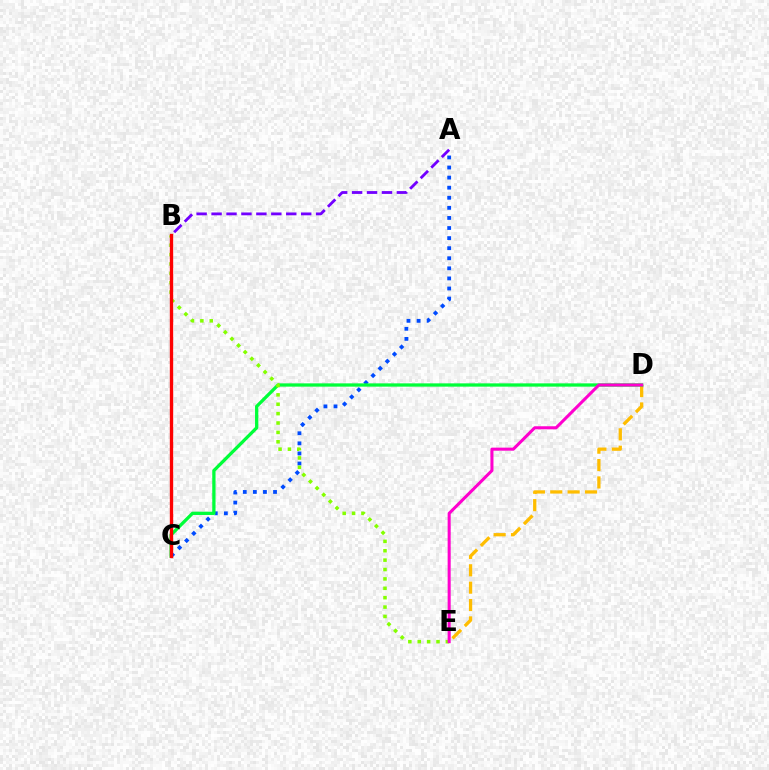{('B', 'C'): [{'color': '#00fff6', 'line_style': 'dotted', 'thickness': 1.92}, {'color': '#ff0000', 'line_style': 'solid', 'thickness': 2.41}], ('A', 'C'): [{'color': '#004bff', 'line_style': 'dotted', 'thickness': 2.74}], ('D', 'E'): [{'color': '#ffbd00', 'line_style': 'dashed', 'thickness': 2.36}, {'color': '#ff00cf', 'line_style': 'solid', 'thickness': 2.2}], ('C', 'D'): [{'color': '#00ff39', 'line_style': 'solid', 'thickness': 2.36}], ('B', 'E'): [{'color': '#84ff00', 'line_style': 'dotted', 'thickness': 2.55}], ('A', 'B'): [{'color': '#7200ff', 'line_style': 'dashed', 'thickness': 2.03}]}